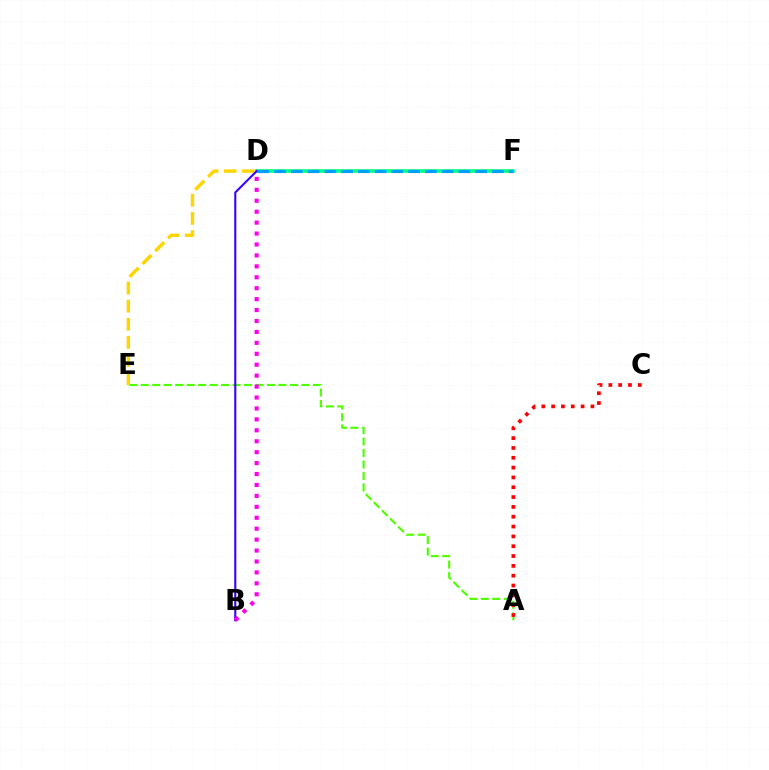{('A', 'E'): [{'color': '#4fff00', 'line_style': 'dashed', 'thickness': 1.56}], ('D', 'E'): [{'color': '#ffd500', 'line_style': 'dashed', 'thickness': 2.46}], ('D', 'F'): [{'color': '#00ff86', 'line_style': 'solid', 'thickness': 2.6}, {'color': '#009eff', 'line_style': 'dashed', 'thickness': 2.28}], ('A', 'C'): [{'color': '#ff0000', 'line_style': 'dotted', 'thickness': 2.67}], ('B', 'D'): [{'color': '#3700ff', 'line_style': 'solid', 'thickness': 1.5}, {'color': '#ff00ed', 'line_style': 'dotted', 'thickness': 2.97}]}